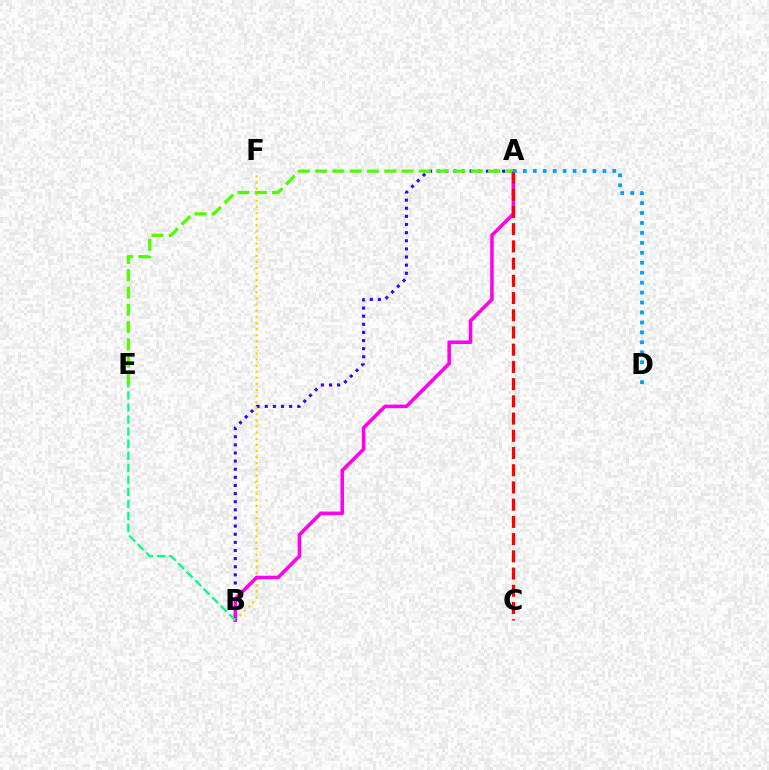{('B', 'F'): [{'color': '#ffd500', 'line_style': 'dotted', 'thickness': 1.66}], ('A', 'B'): [{'color': '#3700ff', 'line_style': 'dotted', 'thickness': 2.21}, {'color': '#ff00ed', 'line_style': 'solid', 'thickness': 2.55}], ('A', 'E'): [{'color': '#4fff00', 'line_style': 'dashed', 'thickness': 2.35}], ('B', 'E'): [{'color': '#00ff86', 'line_style': 'dashed', 'thickness': 1.64}], ('A', 'C'): [{'color': '#ff0000', 'line_style': 'dashed', 'thickness': 2.34}], ('A', 'D'): [{'color': '#009eff', 'line_style': 'dotted', 'thickness': 2.7}]}